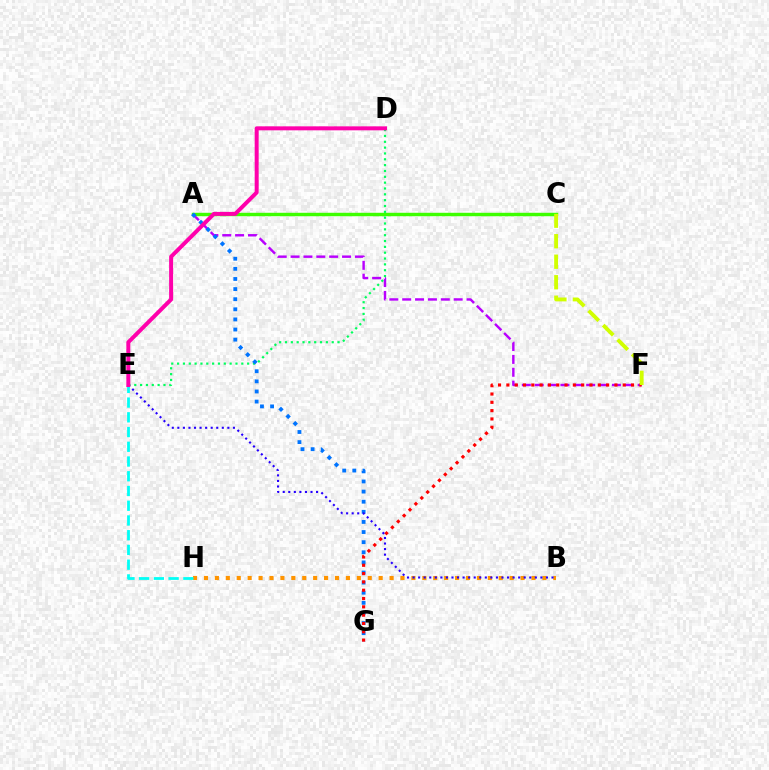{('A', 'F'): [{'color': '#b900ff', 'line_style': 'dashed', 'thickness': 1.75}], ('B', 'H'): [{'color': '#ff9400', 'line_style': 'dotted', 'thickness': 2.97}], ('A', 'C'): [{'color': '#3dff00', 'line_style': 'solid', 'thickness': 2.47}], ('D', 'E'): [{'color': '#00ff5c', 'line_style': 'dotted', 'thickness': 1.59}, {'color': '#ff00ac', 'line_style': 'solid', 'thickness': 2.87}], ('A', 'G'): [{'color': '#0074ff', 'line_style': 'dotted', 'thickness': 2.75}], ('E', 'H'): [{'color': '#00fff6', 'line_style': 'dashed', 'thickness': 2.0}], ('F', 'G'): [{'color': '#ff0000', 'line_style': 'dotted', 'thickness': 2.26}], ('C', 'F'): [{'color': '#d1ff00', 'line_style': 'dashed', 'thickness': 2.79}], ('B', 'E'): [{'color': '#2500ff', 'line_style': 'dotted', 'thickness': 1.51}]}